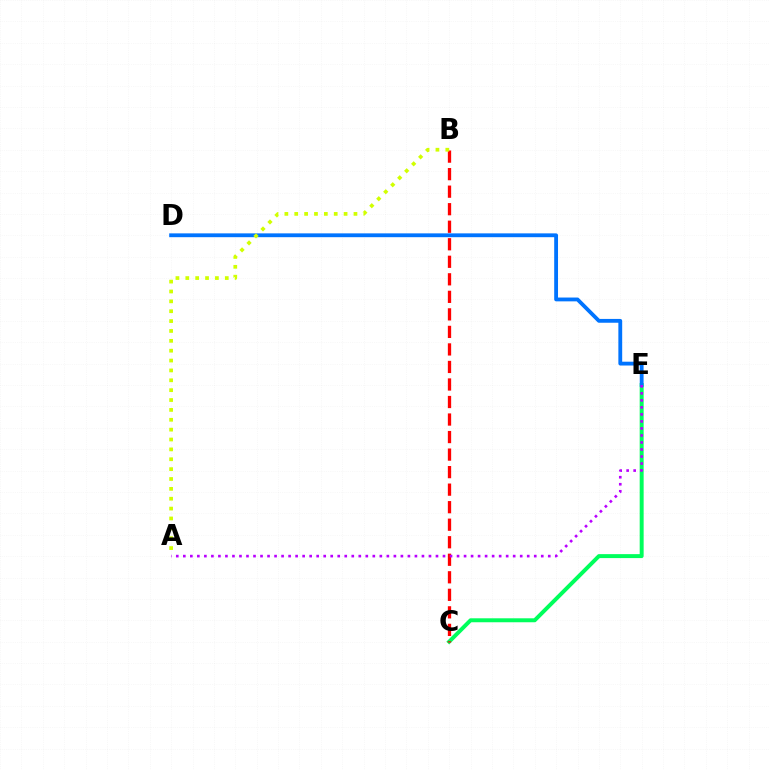{('C', 'E'): [{'color': '#00ff5c', 'line_style': 'solid', 'thickness': 2.85}], ('D', 'E'): [{'color': '#0074ff', 'line_style': 'solid', 'thickness': 2.75}], ('B', 'C'): [{'color': '#ff0000', 'line_style': 'dashed', 'thickness': 2.38}], ('A', 'B'): [{'color': '#d1ff00', 'line_style': 'dotted', 'thickness': 2.68}], ('A', 'E'): [{'color': '#b900ff', 'line_style': 'dotted', 'thickness': 1.91}]}